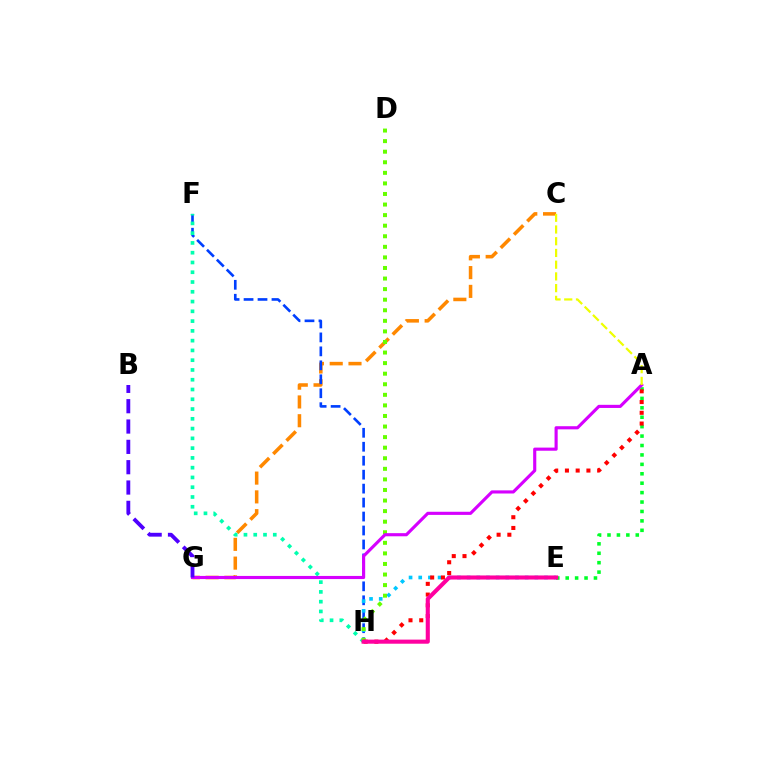{('A', 'E'): [{'color': '#00ff27', 'line_style': 'dotted', 'thickness': 2.56}], ('C', 'G'): [{'color': '#ff8800', 'line_style': 'dashed', 'thickness': 2.55}], ('F', 'H'): [{'color': '#003fff', 'line_style': 'dashed', 'thickness': 1.9}, {'color': '#00ffaf', 'line_style': 'dotted', 'thickness': 2.65}], ('E', 'H'): [{'color': '#00c7ff', 'line_style': 'dotted', 'thickness': 2.63}, {'color': '#ff00a0', 'line_style': 'solid', 'thickness': 2.95}], ('D', 'H'): [{'color': '#66ff00', 'line_style': 'dotted', 'thickness': 2.87}], ('A', 'G'): [{'color': '#d600ff', 'line_style': 'solid', 'thickness': 2.25}], ('A', 'H'): [{'color': '#ff0000', 'line_style': 'dotted', 'thickness': 2.92}], ('A', 'C'): [{'color': '#eeff00', 'line_style': 'dashed', 'thickness': 1.59}], ('B', 'G'): [{'color': '#4f00ff', 'line_style': 'dashed', 'thickness': 2.76}]}